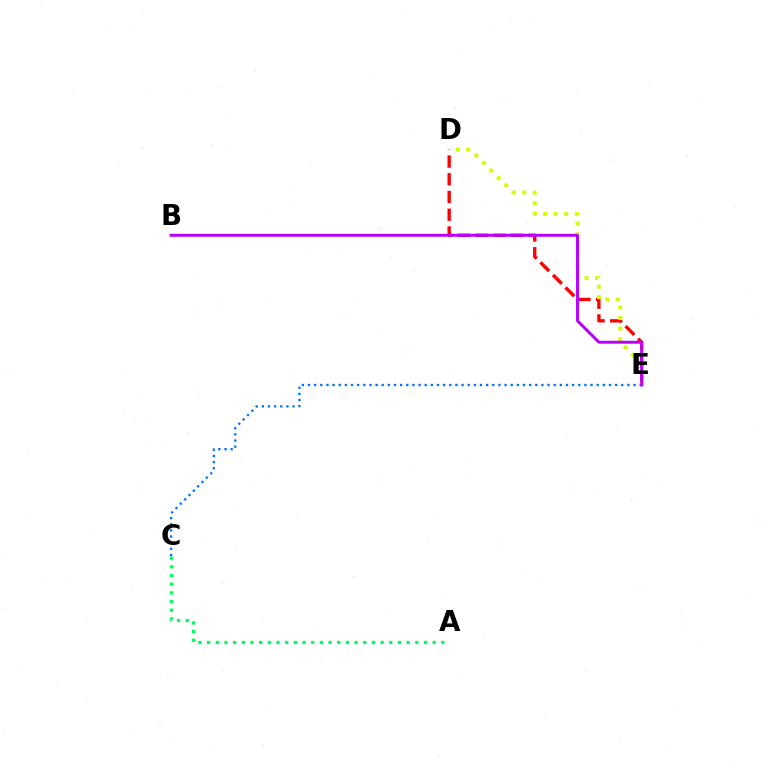{('D', 'E'): [{'color': '#ff0000', 'line_style': 'dashed', 'thickness': 2.41}, {'color': '#d1ff00', 'line_style': 'dotted', 'thickness': 2.87}], ('A', 'C'): [{'color': '#00ff5c', 'line_style': 'dotted', 'thickness': 2.36}], ('C', 'E'): [{'color': '#0074ff', 'line_style': 'dotted', 'thickness': 1.67}], ('B', 'E'): [{'color': '#b900ff', 'line_style': 'solid', 'thickness': 2.13}]}